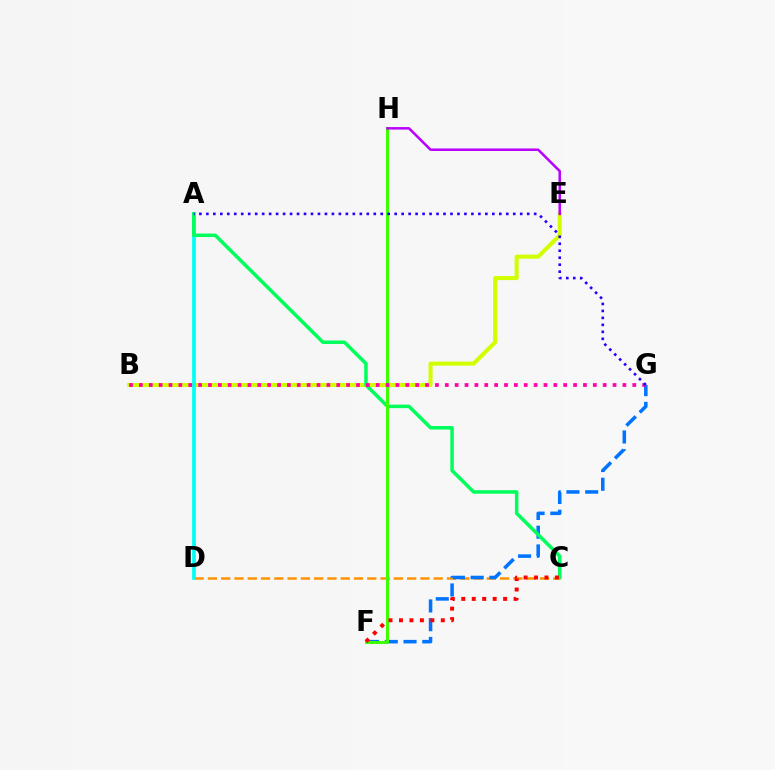{('B', 'E'): [{'color': '#d1ff00', 'line_style': 'solid', 'thickness': 2.92}], ('C', 'D'): [{'color': '#ff9400', 'line_style': 'dashed', 'thickness': 1.8}], ('A', 'D'): [{'color': '#00fff6', 'line_style': 'solid', 'thickness': 2.68}], ('F', 'G'): [{'color': '#0074ff', 'line_style': 'dashed', 'thickness': 2.55}], ('A', 'C'): [{'color': '#00ff5c', 'line_style': 'solid', 'thickness': 2.52}], ('F', 'H'): [{'color': '#3dff00', 'line_style': 'solid', 'thickness': 2.16}], ('B', 'G'): [{'color': '#ff00ac', 'line_style': 'dotted', 'thickness': 2.68}], ('C', 'F'): [{'color': '#ff0000', 'line_style': 'dotted', 'thickness': 2.84}], ('E', 'H'): [{'color': '#b900ff', 'line_style': 'solid', 'thickness': 1.81}], ('A', 'G'): [{'color': '#2500ff', 'line_style': 'dotted', 'thickness': 1.9}]}